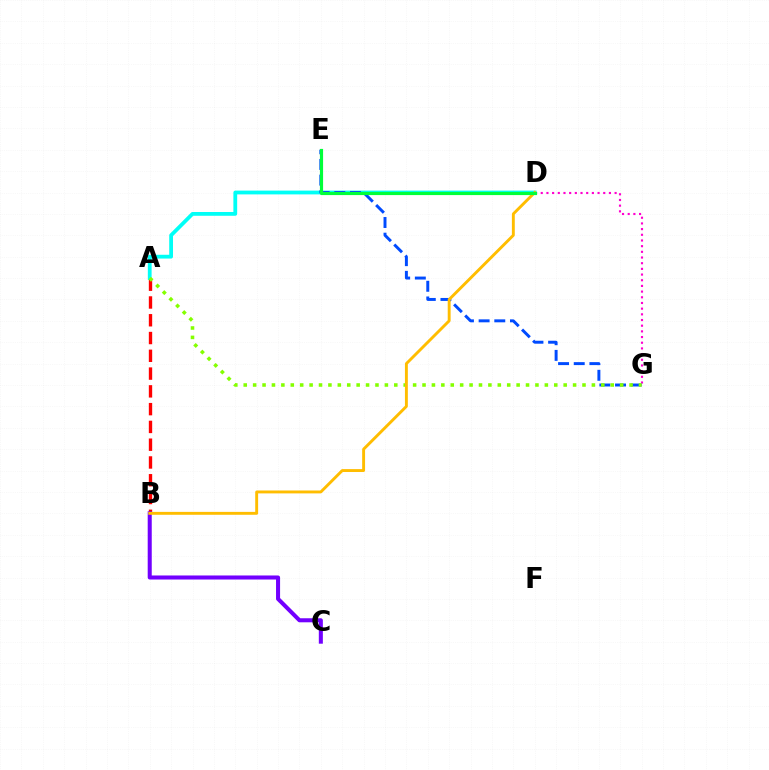{('D', 'G'): [{'color': '#ff00cf', 'line_style': 'dotted', 'thickness': 1.54}], ('A', 'B'): [{'color': '#ff0000', 'line_style': 'dashed', 'thickness': 2.41}], ('A', 'D'): [{'color': '#00fff6', 'line_style': 'solid', 'thickness': 2.73}], ('B', 'C'): [{'color': '#7200ff', 'line_style': 'solid', 'thickness': 2.91}], ('E', 'G'): [{'color': '#004bff', 'line_style': 'dashed', 'thickness': 2.13}], ('A', 'G'): [{'color': '#84ff00', 'line_style': 'dotted', 'thickness': 2.56}], ('B', 'D'): [{'color': '#ffbd00', 'line_style': 'solid', 'thickness': 2.09}], ('D', 'E'): [{'color': '#00ff39', 'line_style': 'solid', 'thickness': 2.28}]}